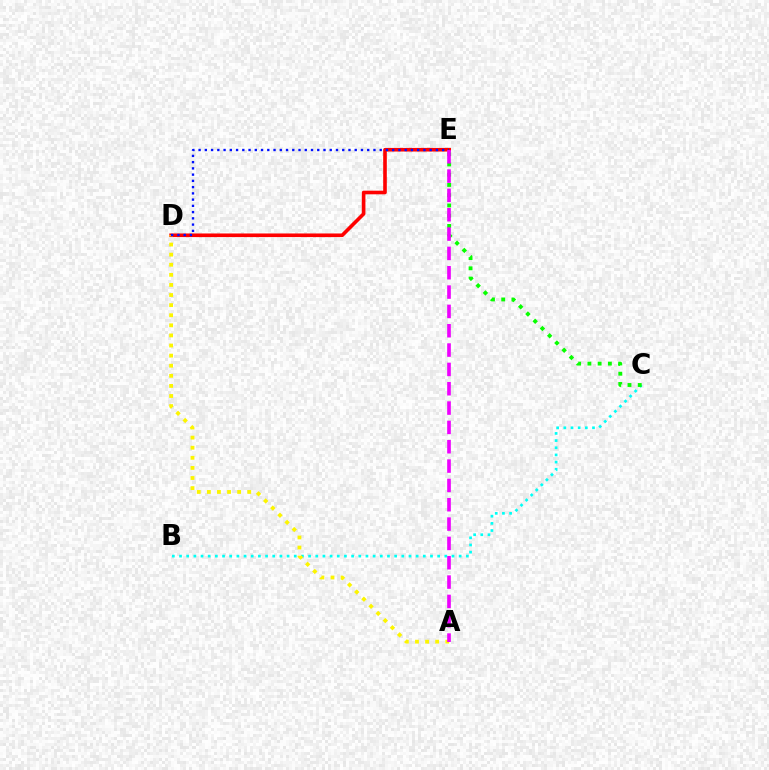{('B', 'C'): [{'color': '#00fff6', 'line_style': 'dotted', 'thickness': 1.95}], ('D', 'E'): [{'color': '#ff0000', 'line_style': 'solid', 'thickness': 2.61}, {'color': '#0010ff', 'line_style': 'dotted', 'thickness': 1.7}], ('A', 'D'): [{'color': '#fcf500', 'line_style': 'dotted', 'thickness': 2.74}], ('C', 'E'): [{'color': '#08ff00', 'line_style': 'dotted', 'thickness': 2.78}], ('A', 'E'): [{'color': '#ee00ff', 'line_style': 'dashed', 'thickness': 2.63}]}